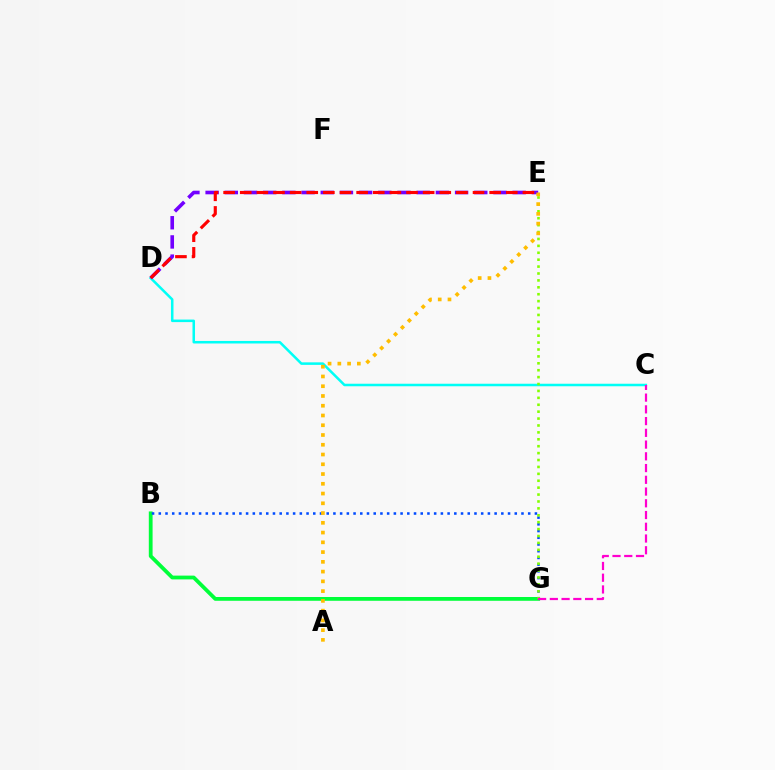{('C', 'D'): [{'color': '#00fff6', 'line_style': 'solid', 'thickness': 1.82}], ('B', 'G'): [{'color': '#00ff39', 'line_style': 'solid', 'thickness': 2.72}, {'color': '#004bff', 'line_style': 'dotted', 'thickness': 1.82}], ('D', 'E'): [{'color': '#7200ff', 'line_style': 'dashed', 'thickness': 2.61}, {'color': '#ff0000', 'line_style': 'dashed', 'thickness': 2.26}], ('E', 'G'): [{'color': '#84ff00', 'line_style': 'dotted', 'thickness': 1.88}], ('C', 'G'): [{'color': '#ff00cf', 'line_style': 'dashed', 'thickness': 1.6}], ('A', 'E'): [{'color': '#ffbd00', 'line_style': 'dotted', 'thickness': 2.65}]}